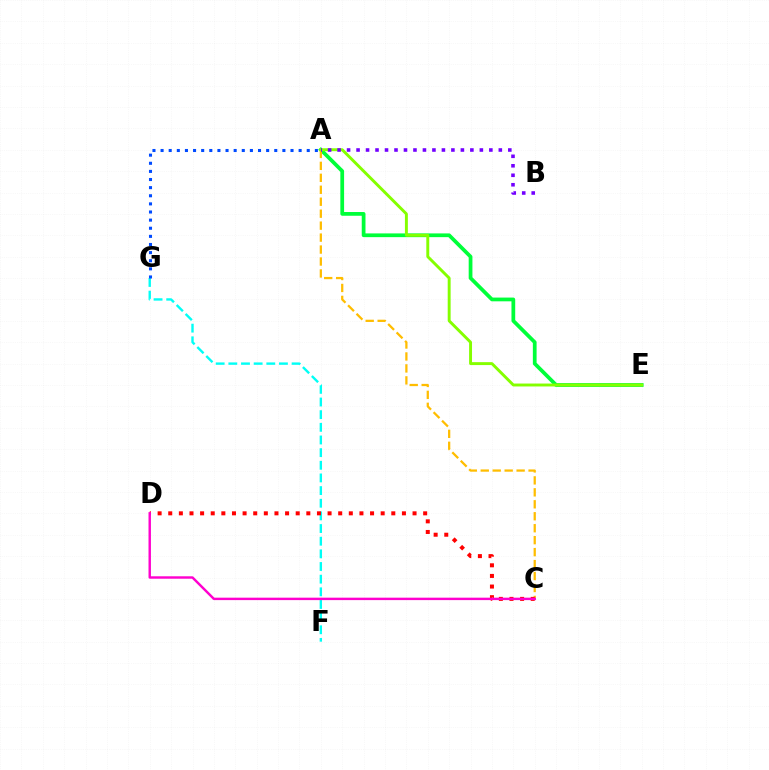{('A', 'E'): [{'color': '#00ff39', 'line_style': 'solid', 'thickness': 2.7}, {'color': '#84ff00', 'line_style': 'solid', 'thickness': 2.11}], ('A', 'C'): [{'color': '#ffbd00', 'line_style': 'dashed', 'thickness': 1.62}], ('F', 'G'): [{'color': '#00fff6', 'line_style': 'dashed', 'thickness': 1.72}], ('C', 'D'): [{'color': '#ff0000', 'line_style': 'dotted', 'thickness': 2.89}, {'color': '#ff00cf', 'line_style': 'solid', 'thickness': 1.75}], ('A', 'G'): [{'color': '#004bff', 'line_style': 'dotted', 'thickness': 2.21}], ('A', 'B'): [{'color': '#7200ff', 'line_style': 'dotted', 'thickness': 2.58}]}